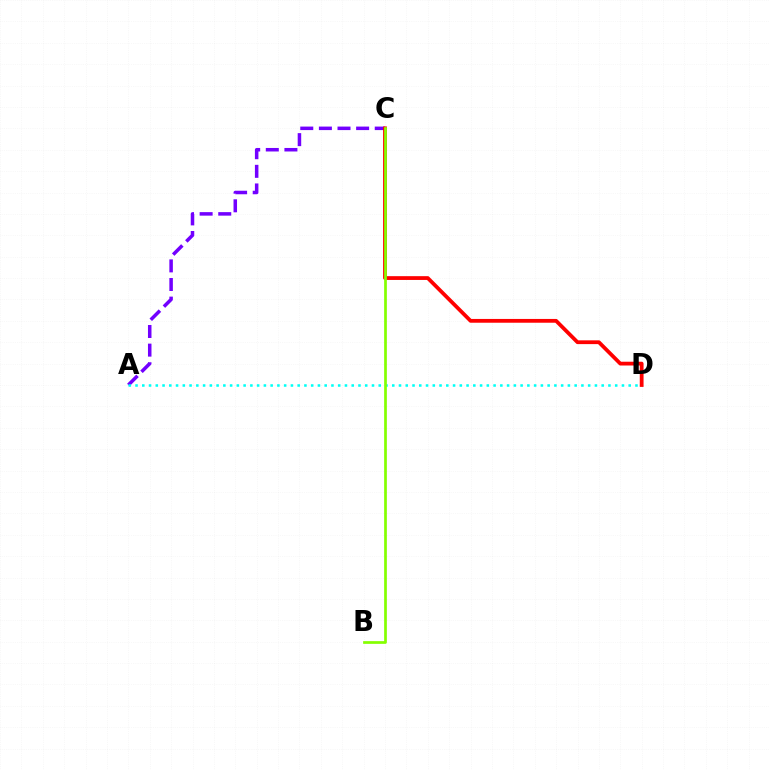{('A', 'C'): [{'color': '#7200ff', 'line_style': 'dashed', 'thickness': 2.53}], ('A', 'D'): [{'color': '#00fff6', 'line_style': 'dotted', 'thickness': 1.84}], ('C', 'D'): [{'color': '#ff0000', 'line_style': 'solid', 'thickness': 2.72}], ('B', 'C'): [{'color': '#84ff00', 'line_style': 'solid', 'thickness': 1.95}]}